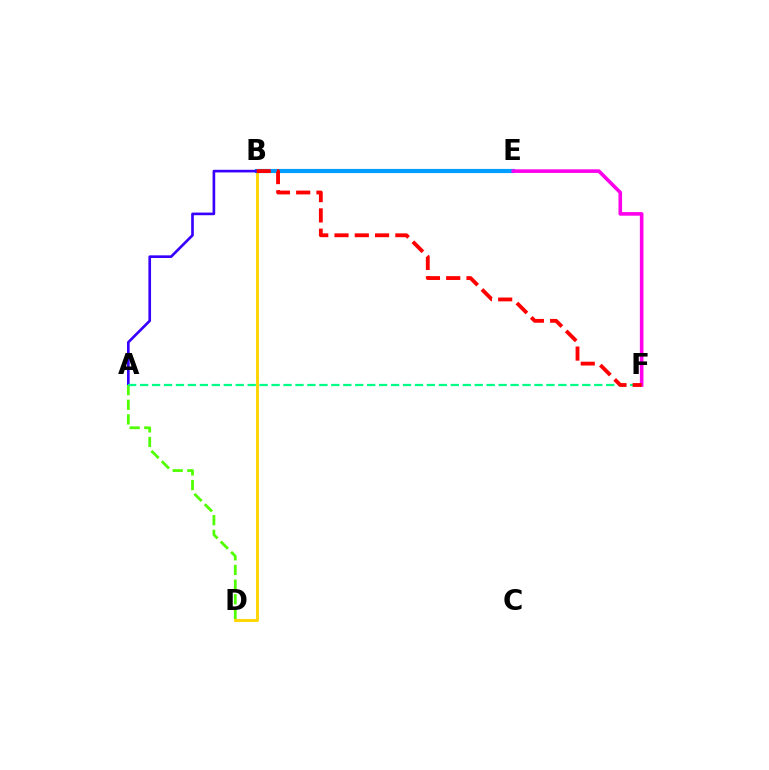{('B', 'D'): [{'color': '#ffd500', 'line_style': 'solid', 'thickness': 2.08}], ('B', 'E'): [{'color': '#009eff', 'line_style': 'solid', 'thickness': 2.98}], ('A', 'B'): [{'color': '#3700ff', 'line_style': 'solid', 'thickness': 1.9}], ('A', 'D'): [{'color': '#4fff00', 'line_style': 'dashed', 'thickness': 1.99}], ('A', 'F'): [{'color': '#00ff86', 'line_style': 'dashed', 'thickness': 1.62}], ('E', 'F'): [{'color': '#ff00ed', 'line_style': 'solid', 'thickness': 2.59}], ('B', 'F'): [{'color': '#ff0000', 'line_style': 'dashed', 'thickness': 2.75}]}